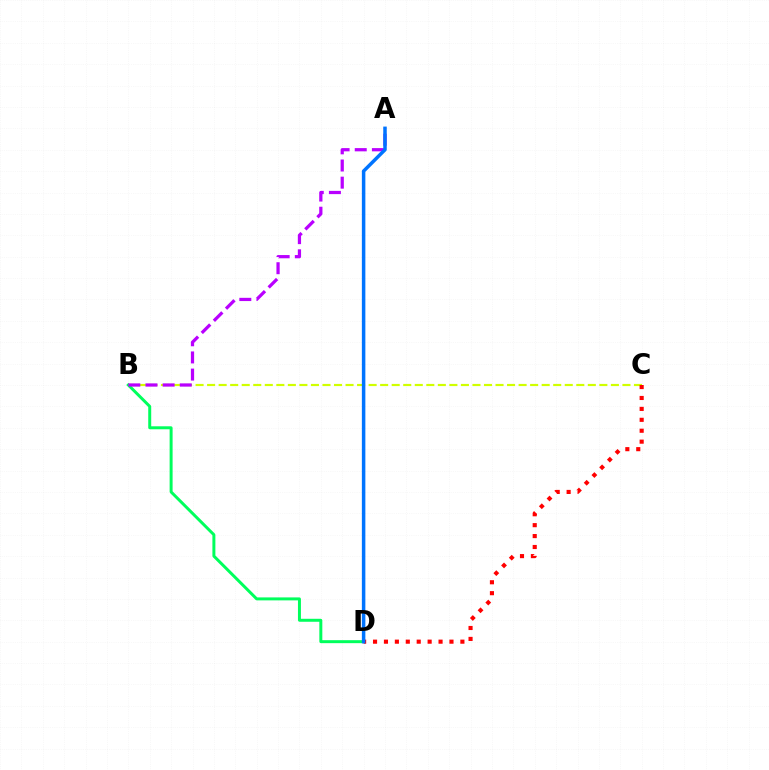{('B', 'C'): [{'color': '#d1ff00', 'line_style': 'dashed', 'thickness': 1.57}], ('B', 'D'): [{'color': '#00ff5c', 'line_style': 'solid', 'thickness': 2.14}], ('A', 'B'): [{'color': '#b900ff', 'line_style': 'dashed', 'thickness': 2.33}], ('C', 'D'): [{'color': '#ff0000', 'line_style': 'dotted', 'thickness': 2.97}], ('A', 'D'): [{'color': '#0074ff', 'line_style': 'solid', 'thickness': 2.52}]}